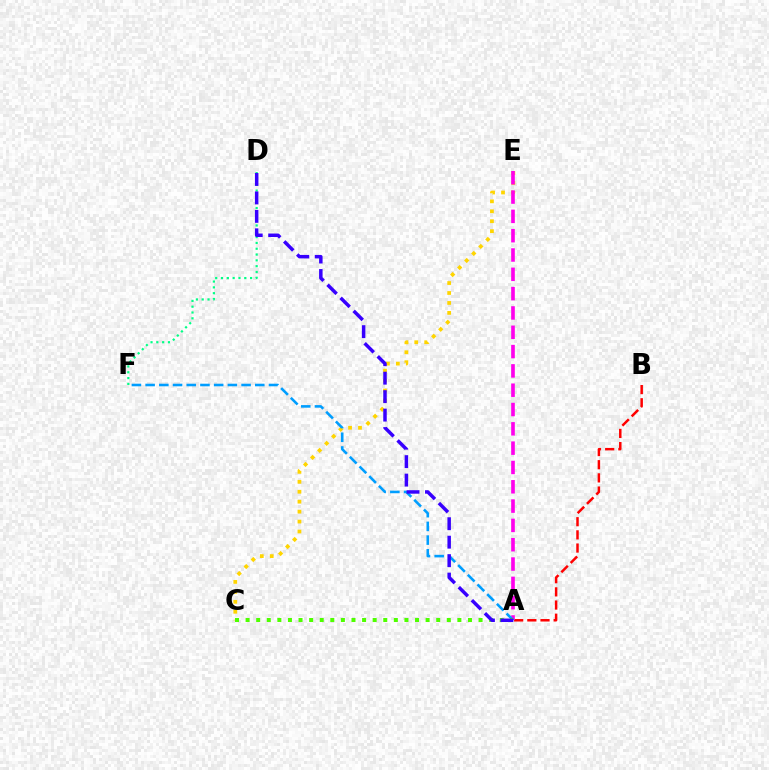{('A', 'B'): [{'color': '#ff0000', 'line_style': 'dashed', 'thickness': 1.79}], ('C', 'E'): [{'color': '#ffd500', 'line_style': 'dotted', 'thickness': 2.7}], ('A', 'E'): [{'color': '#ff00ed', 'line_style': 'dashed', 'thickness': 2.62}], ('A', 'F'): [{'color': '#009eff', 'line_style': 'dashed', 'thickness': 1.86}], ('A', 'C'): [{'color': '#4fff00', 'line_style': 'dotted', 'thickness': 2.88}], ('D', 'F'): [{'color': '#00ff86', 'line_style': 'dotted', 'thickness': 1.58}], ('A', 'D'): [{'color': '#3700ff', 'line_style': 'dashed', 'thickness': 2.51}]}